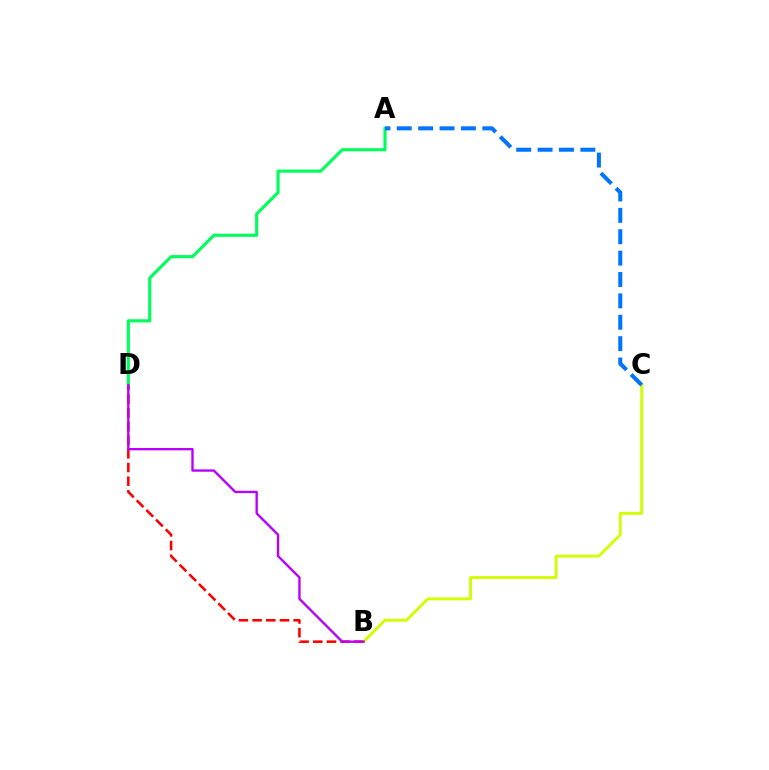{('B', 'D'): [{'color': '#ff0000', 'line_style': 'dashed', 'thickness': 1.86}, {'color': '#b900ff', 'line_style': 'solid', 'thickness': 1.71}], ('A', 'D'): [{'color': '#00ff5c', 'line_style': 'solid', 'thickness': 2.25}], ('B', 'C'): [{'color': '#d1ff00', 'line_style': 'solid', 'thickness': 2.07}], ('A', 'C'): [{'color': '#0074ff', 'line_style': 'dashed', 'thickness': 2.9}]}